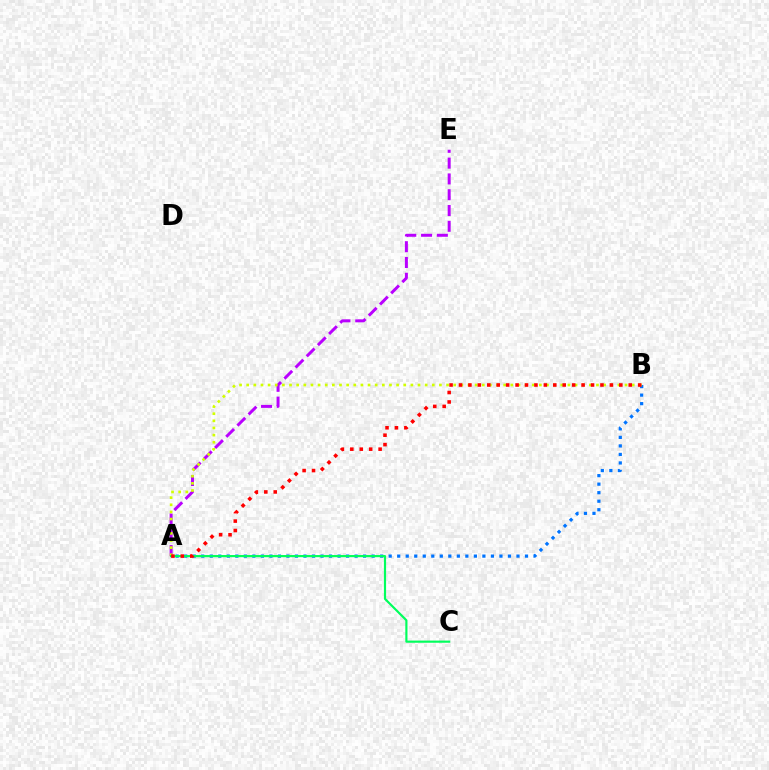{('A', 'E'): [{'color': '#b900ff', 'line_style': 'dashed', 'thickness': 2.15}], ('A', 'B'): [{'color': '#0074ff', 'line_style': 'dotted', 'thickness': 2.31}, {'color': '#d1ff00', 'line_style': 'dotted', 'thickness': 1.94}, {'color': '#ff0000', 'line_style': 'dotted', 'thickness': 2.56}], ('A', 'C'): [{'color': '#00ff5c', 'line_style': 'solid', 'thickness': 1.56}]}